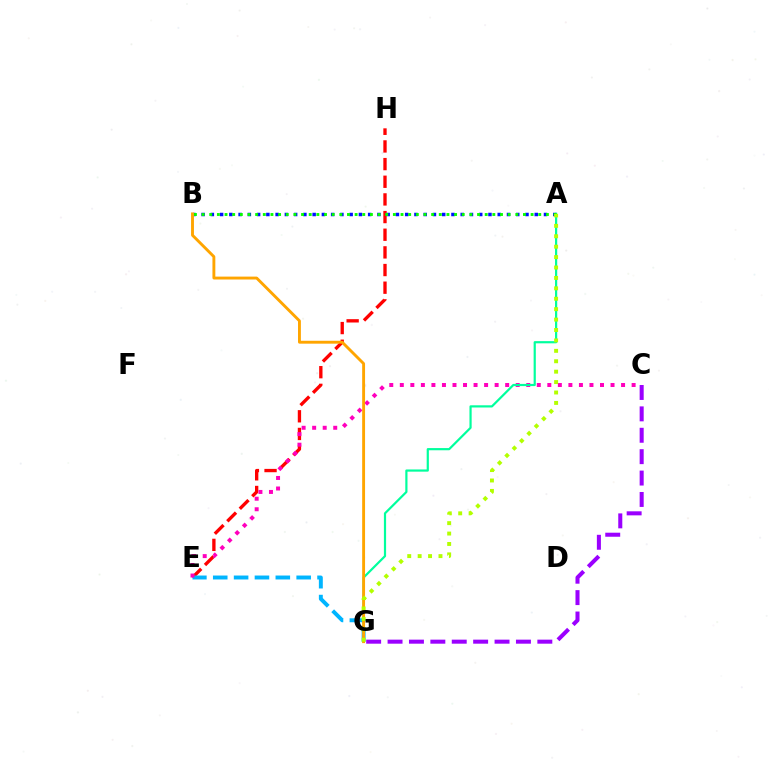{('E', 'H'): [{'color': '#ff0000', 'line_style': 'dashed', 'thickness': 2.4}], ('A', 'B'): [{'color': '#0010ff', 'line_style': 'dotted', 'thickness': 2.51}, {'color': '#08ff00', 'line_style': 'dotted', 'thickness': 2.08}], ('E', 'G'): [{'color': '#00b5ff', 'line_style': 'dashed', 'thickness': 2.83}], ('C', 'E'): [{'color': '#ff00bd', 'line_style': 'dotted', 'thickness': 2.86}], ('A', 'G'): [{'color': '#00ff9d', 'line_style': 'solid', 'thickness': 1.58}, {'color': '#b3ff00', 'line_style': 'dotted', 'thickness': 2.83}], ('B', 'G'): [{'color': '#ffa500', 'line_style': 'solid', 'thickness': 2.08}], ('C', 'G'): [{'color': '#9b00ff', 'line_style': 'dashed', 'thickness': 2.91}]}